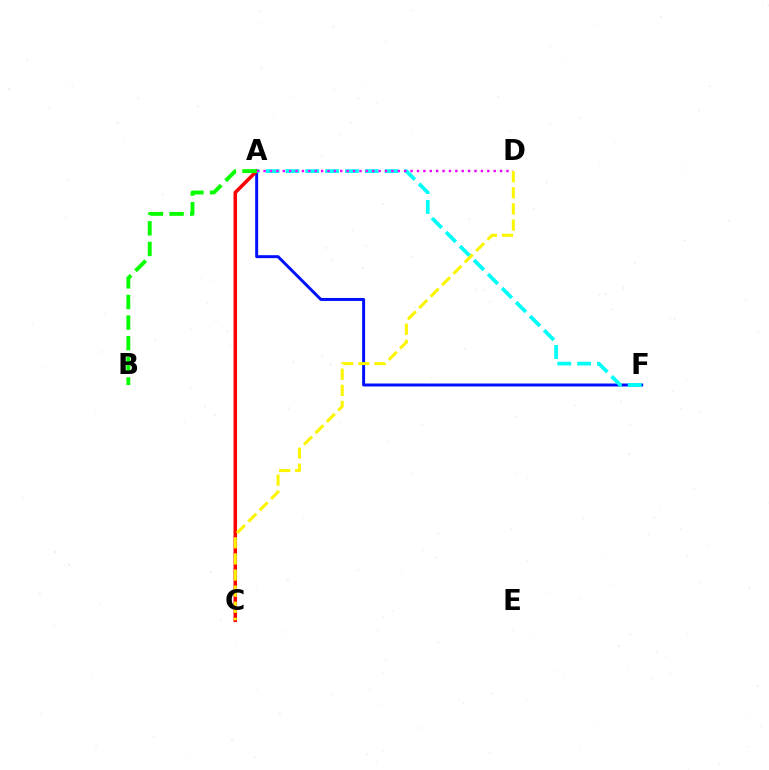{('A', 'F'): [{'color': '#0010ff', 'line_style': 'solid', 'thickness': 2.14}, {'color': '#00fff6', 'line_style': 'dashed', 'thickness': 2.69}], ('A', 'C'): [{'color': '#ff0000', 'line_style': 'solid', 'thickness': 2.54}], ('A', 'B'): [{'color': '#08ff00', 'line_style': 'dashed', 'thickness': 2.8}], ('A', 'D'): [{'color': '#ee00ff', 'line_style': 'dotted', 'thickness': 1.74}], ('C', 'D'): [{'color': '#fcf500', 'line_style': 'dashed', 'thickness': 2.19}]}